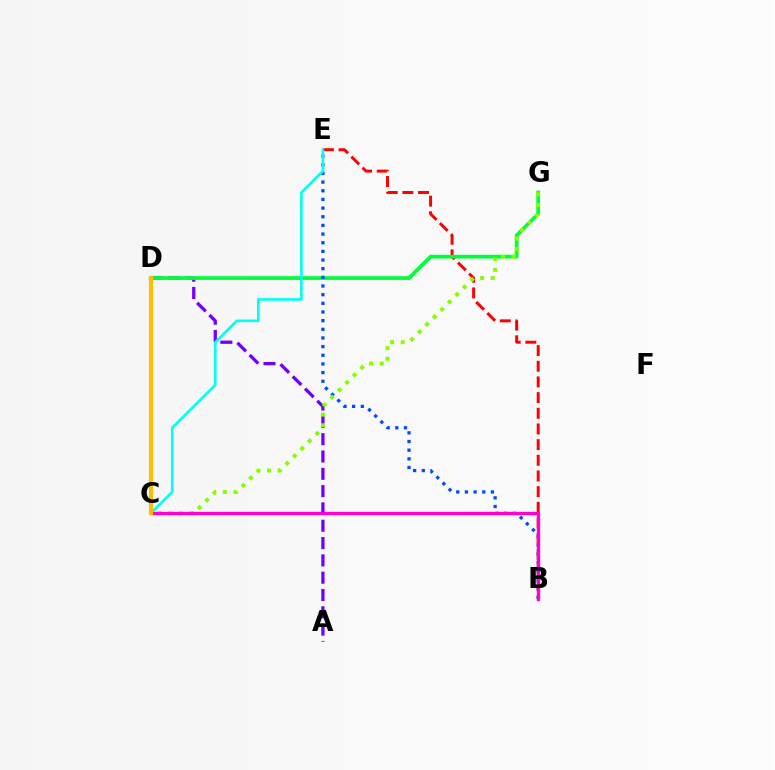{('A', 'D'): [{'color': '#7200ff', 'line_style': 'dashed', 'thickness': 2.35}], ('B', 'E'): [{'color': '#ff0000', 'line_style': 'dashed', 'thickness': 2.13}, {'color': '#004bff', 'line_style': 'dotted', 'thickness': 2.35}], ('D', 'G'): [{'color': '#00ff39', 'line_style': 'solid', 'thickness': 2.68}], ('C', 'E'): [{'color': '#00fff6', 'line_style': 'solid', 'thickness': 1.88}], ('C', 'G'): [{'color': '#84ff00', 'line_style': 'dotted', 'thickness': 2.88}], ('B', 'C'): [{'color': '#ff00cf', 'line_style': 'solid', 'thickness': 2.4}], ('C', 'D'): [{'color': '#ffbd00', 'line_style': 'solid', 'thickness': 2.99}]}